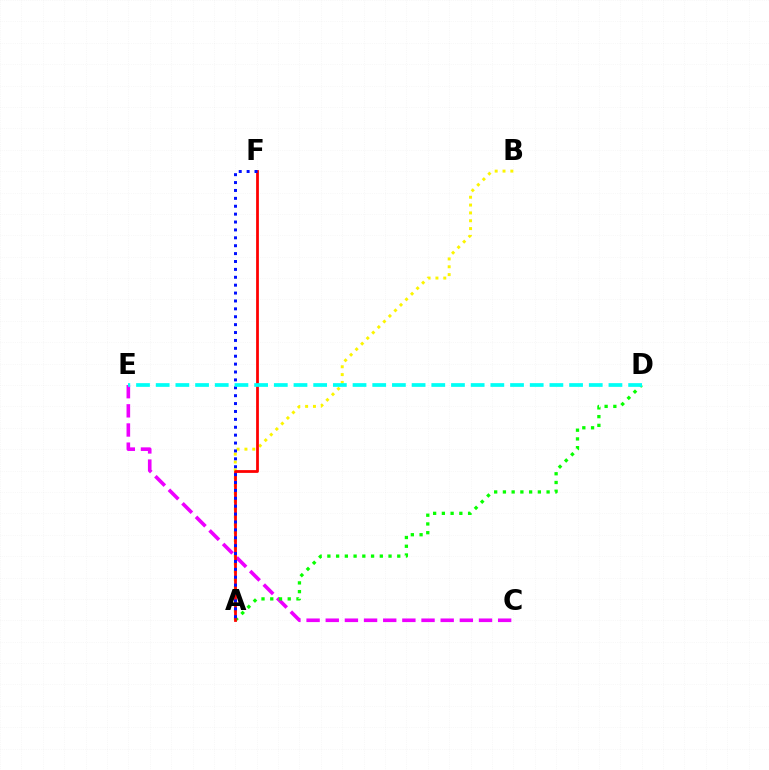{('A', 'B'): [{'color': '#fcf500', 'line_style': 'dotted', 'thickness': 2.13}], ('C', 'E'): [{'color': '#ee00ff', 'line_style': 'dashed', 'thickness': 2.6}], ('A', 'D'): [{'color': '#08ff00', 'line_style': 'dotted', 'thickness': 2.37}], ('A', 'F'): [{'color': '#ff0000', 'line_style': 'solid', 'thickness': 2.0}, {'color': '#0010ff', 'line_style': 'dotted', 'thickness': 2.14}], ('D', 'E'): [{'color': '#00fff6', 'line_style': 'dashed', 'thickness': 2.67}]}